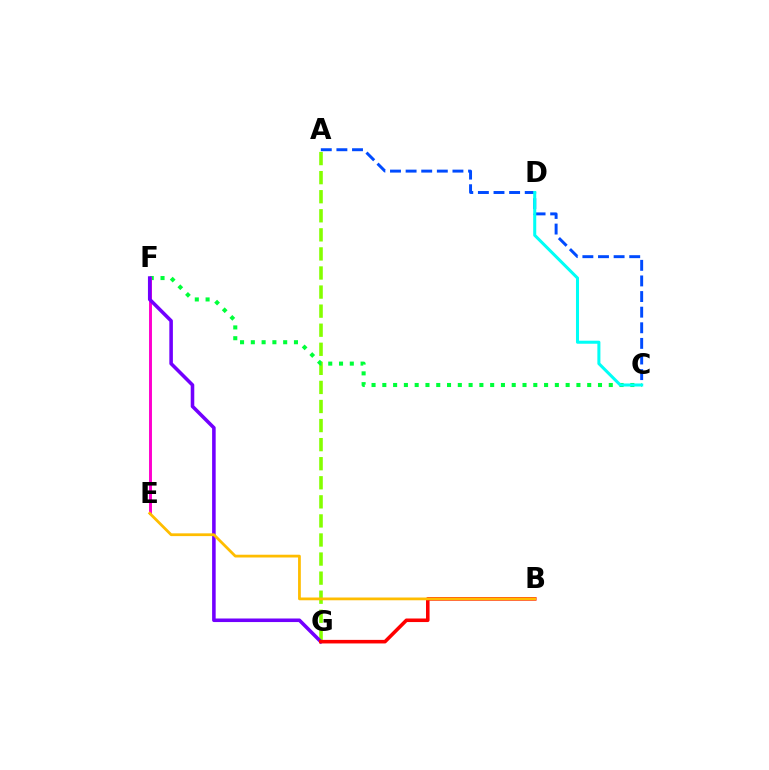{('A', 'G'): [{'color': '#84ff00', 'line_style': 'dashed', 'thickness': 2.59}], ('C', 'F'): [{'color': '#00ff39', 'line_style': 'dotted', 'thickness': 2.93}], ('E', 'F'): [{'color': '#ff00cf', 'line_style': 'solid', 'thickness': 2.11}], ('F', 'G'): [{'color': '#7200ff', 'line_style': 'solid', 'thickness': 2.56}], ('A', 'C'): [{'color': '#004bff', 'line_style': 'dashed', 'thickness': 2.12}], ('C', 'D'): [{'color': '#00fff6', 'line_style': 'solid', 'thickness': 2.19}], ('B', 'G'): [{'color': '#ff0000', 'line_style': 'solid', 'thickness': 2.57}], ('B', 'E'): [{'color': '#ffbd00', 'line_style': 'solid', 'thickness': 1.99}]}